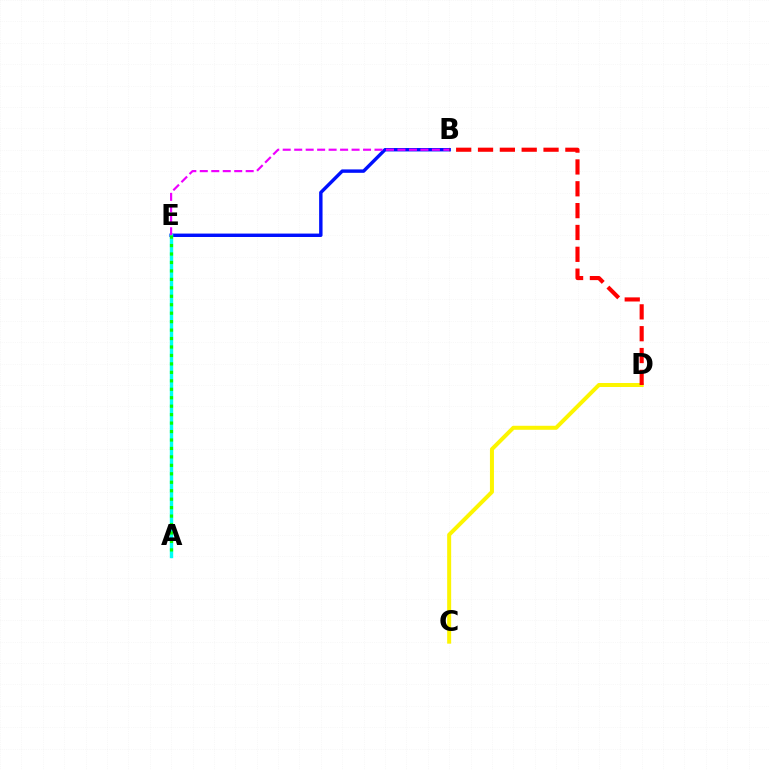{('C', 'D'): [{'color': '#fcf500', 'line_style': 'solid', 'thickness': 2.88}], ('B', 'E'): [{'color': '#0010ff', 'line_style': 'solid', 'thickness': 2.46}, {'color': '#ee00ff', 'line_style': 'dashed', 'thickness': 1.56}], ('B', 'D'): [{'color': '#ff0000', 'line_style': 'dashed', 'thickness': 2.97}], ('A', 'E'): [{'color': '#00fff6', 'line_style': 'solid', 'thickness': 2.45}, {'color': '#08ff00', 'line_style': 'dotted', 'thickness': 2.3}]}